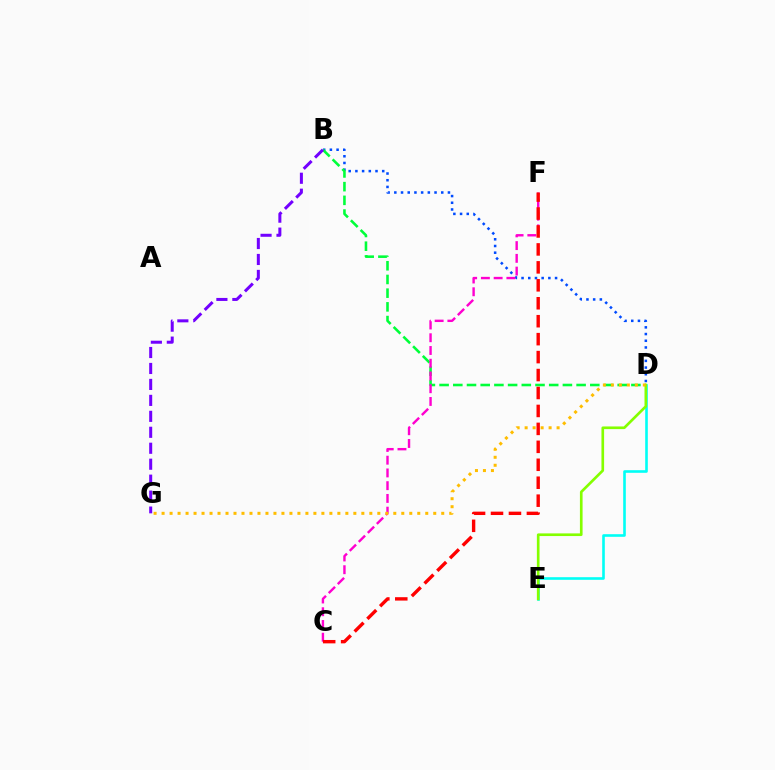{('B', 'D'): [{'color': '#004bff', 'line_style': 'dotted', 'thickness': 1.82}, {'color': '#00ff39', 'line_style': 'dashed', 'thickness': 1.86}], ('D', 'E'): [{'color': '#00fff6', 'line_style': 'solid', 'thickness': 1.88}, {'color': '#84ff00', 'line_style': 'solid', 'thickness': 1.91}], ('C', 'F'): [{'color': '#ff00cf', 'line_style': 'dashed', 'thickness': 1.73}, {'color': '#ff0000', 'line_style': 'dashed', 'thickness': 2.44}], ('D', 'G'): [{'color': '#ffbd00', 'line_style': 'dotted', 'thickness': 2.17}], ('B', 'G'): [{'color': '#7200ff', 'line_style': 'dashed', 'thickness': 2.17}]}